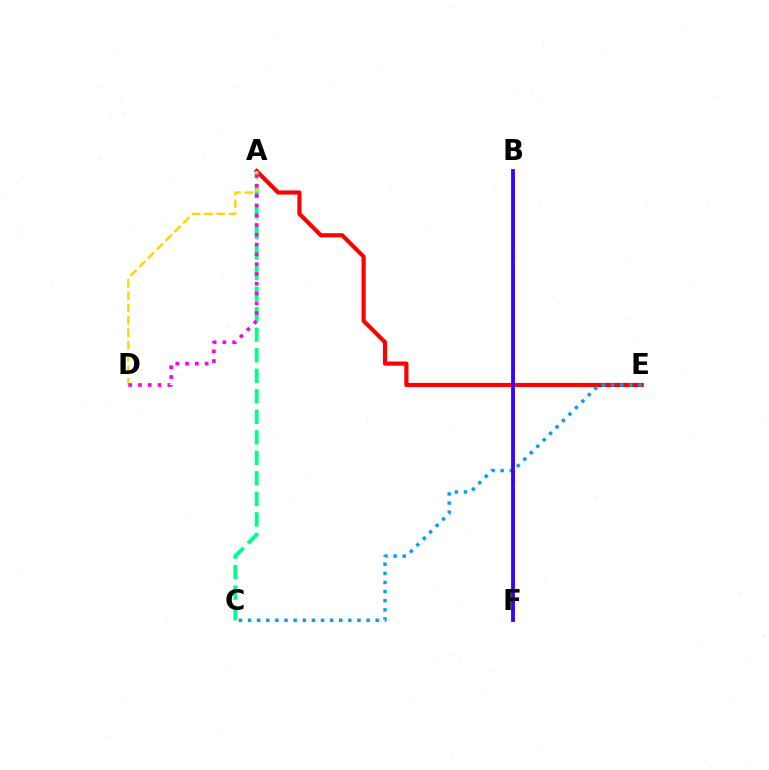{('A', 'E'): [{'color': '#ff0000', 'line_style': 'solid', 'thickness': 3.0}], ('B', 'F'): [{'color': '#4fff00', 'line_style': 'dotted', 'thickness': 2.34}, {'color': '#3700ff', 'line_style': 'solid', 'thickness': 2.75}], ('C', 'E'): [{'color': '#009eff', 'line_style': 'dotted', 'thickness': 2.48}], ('A', 'C'): [{'color': '#00ff86', 'line_style': 'dashed', 'thickness': 2.79}], ('A', 'D'): [{'color': '#ffd500', 'line_style': 'dashed', 'thickness': 1.68}, {'color': '#ff00ed', 'line_style': 'dotted', 'thickness': 2.66}]}